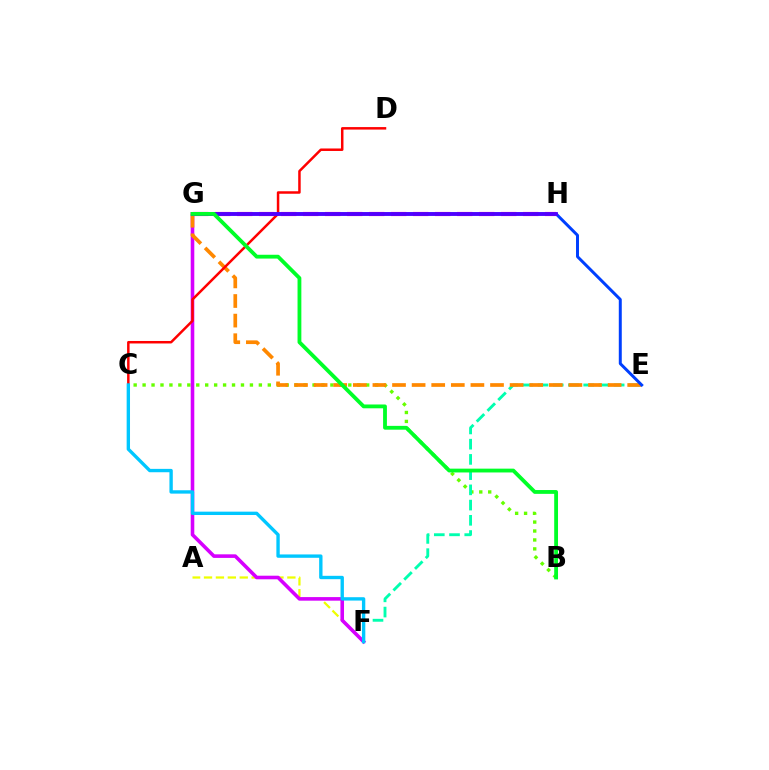{('B', 'C'): [{'color': '#66ff00', 'line_style': 'dotted', 'thickness': 2.43}], ('A', 'F'): [{'color': '#eeff00', 'line_style': 'dashed', 'thickness': 1.62}], ('F', 'G'): [{'color': '#d600ff', 'line_style': 'solid', 'thickness': 2.58}], ('E', 'F'): [{'color': '#00ffaf', 'line_style': 'dashed', 'thickness': 2.07}], ('E', 'G'): [{'color': '#ff8800', 'line_style': 'dashed', 'thickness': 2.66}, {'color': '#003fff', 'line_style': 'solid', 'thickness': 2.14}], ('C', 'D'): [{'color': '#ff0000', 'line_style': 'solid', 'thickness': 1.79}], ('G', 'H'): [{'color': '#ff00a0', 'line_style': 'dashed', 'thickness': 2.99}, {'color': '#4f00ff', 'line_style': 'solid', 'thickness': 2.73}], ('C', 'F'): [{'color': '#00c7ff', 'line_style': 'solid', 'thickness': 2.42}], ('B', 'G'): [{'color': '#00ff27', 'line_style': 'solid', 'thickness': 2.74}]}